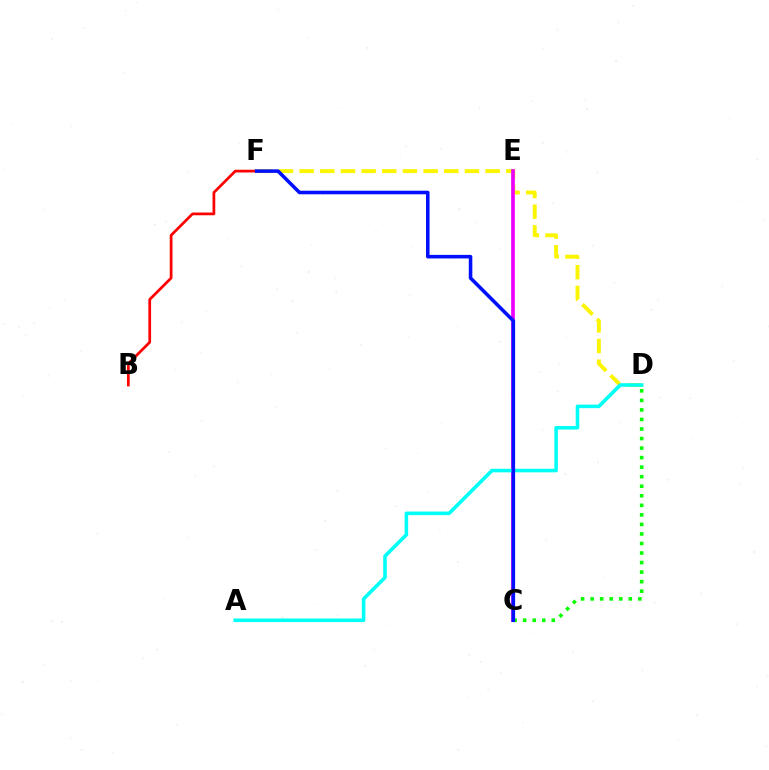{('D', 'F'): [{'color': '#fcf500', 'line_style': 'dashed', 'thickness': 2.81}], ('B', 'F'): [{'color': '#ff0000', 'line_style': 'solid', 'thickness': 1.96}], ('C', 'E'): [{'color': '#ee00ff', 'line_style': 'solid', 'thickness': 2.66}], ('A', 'D'): [{'color': '#00fff6', 'line_style': 'solid', 'thickness': 2.57}], ('C', 'D'): [{'color': '#08ff00', 'line_style': 'dotted', 'thickness': 2.59}], ('C', 'F'): [{'color': '#0010ff', 'line_style': 'solid', 'thickness': 2.56}]}